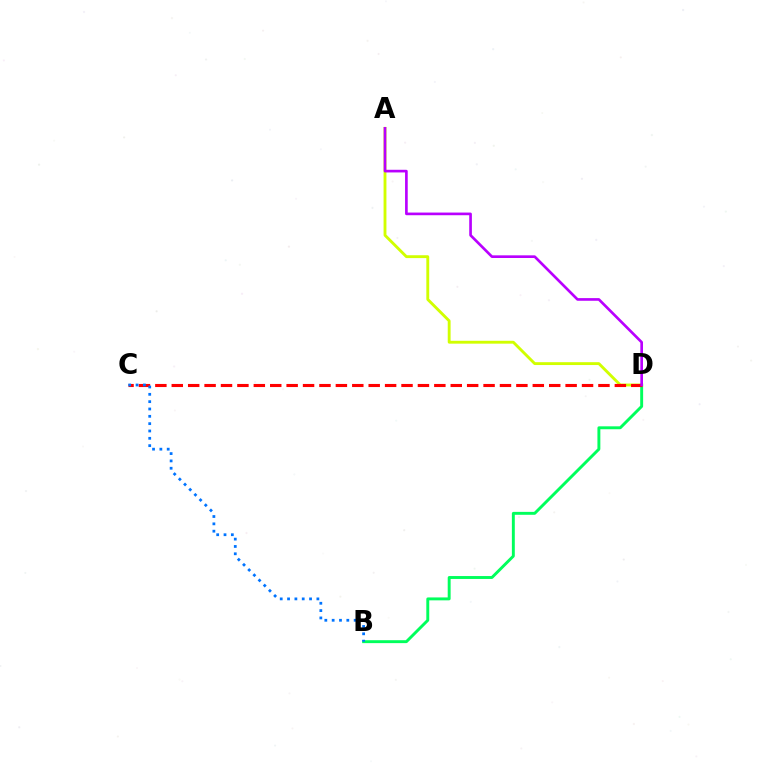{('B', 'D'): [{'color': '#00ff5c', 'line_style': 'solid', 'thickness': 2.1}], ('A', 'D'): [{'color': '#d1ff00', 'line_style': 'solid', 'thickness': 2.06}, {'color': '#b900ff', 'line_style': 'solid', 'thickness': 1.92}], ('C', 'D'): [{'color': '#ff0000', 'line_style': 'dashed', 'thickness': 2.23}], ('B', 'C'): [{'color': '#0074ff', 'line_style': 'dotted', 'thickness': 1.99}]}